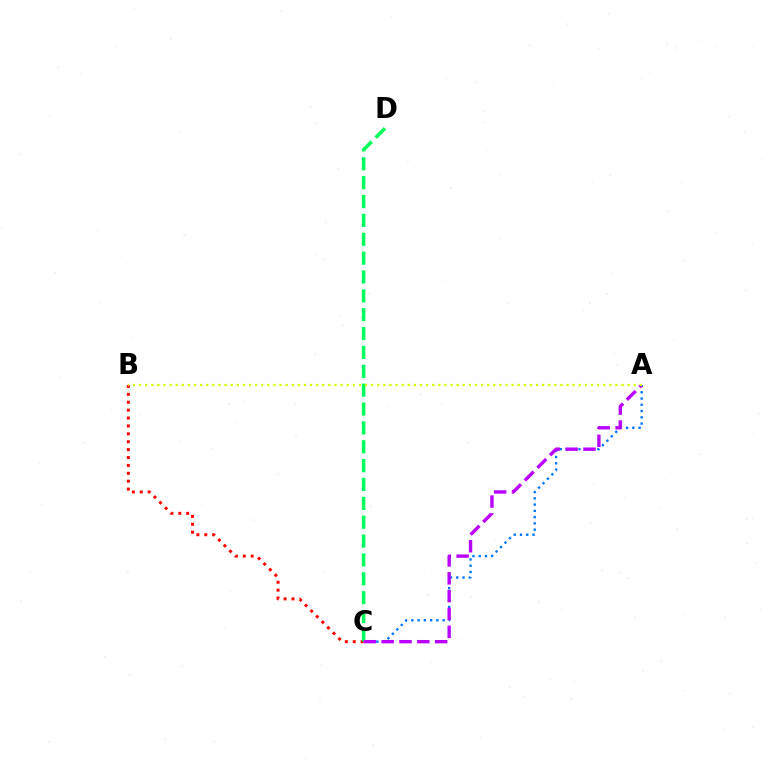{('A', 'C'): [{'color': '#0074ff', 'line_style': 'dotted', 'thickness': 1.7}, {'color': '#b900ff', 'line_style': 'dashed', 'thickness': 2.42}], ('B', 'C'): [{'color': '#ff0000', 'line_style': 'dotted', 'thickness': 2.15}], ('C', 'D'): [{'color': '#00ff5c', 'line_style': 'dashed', 'thickness': 2.56}], ('A', 'B'): [{'color': '#d1ff00', 'line_style': 'dotted', 'thickness': 1.66}]}